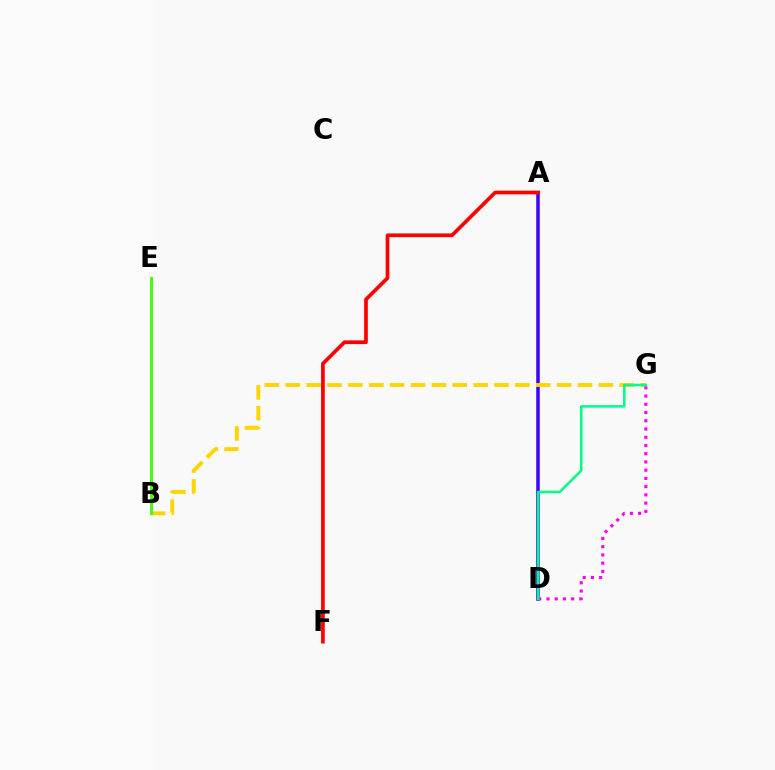{('A', 'D'): [{'color': '#3700ff', 'line_style': 'solid', 'thickness': 2.52}], ('B', 'G'): [{'color': '#ffd500', 'line_style': 'dashed', 'thickness': 2.84}], ('D', 'G'): [{'color': '#ff00ed', 'line_style': 'dotted', 'thickness': 2.24}, {'color': '#00ff86', 'line_style': 'solid', 'thickness': 1.83}], ('B', 'E'): [{'color': '#009eff', 'line_style': 'solid', 'thickness': 1.93}, {'color': '#4fff00', 'line_style': 'solid', 'thickness': 2.02}], ('A', 'F'): [{'color': '#ff0000', 'line_style': 'solid', 'thickness': 2.67}]}